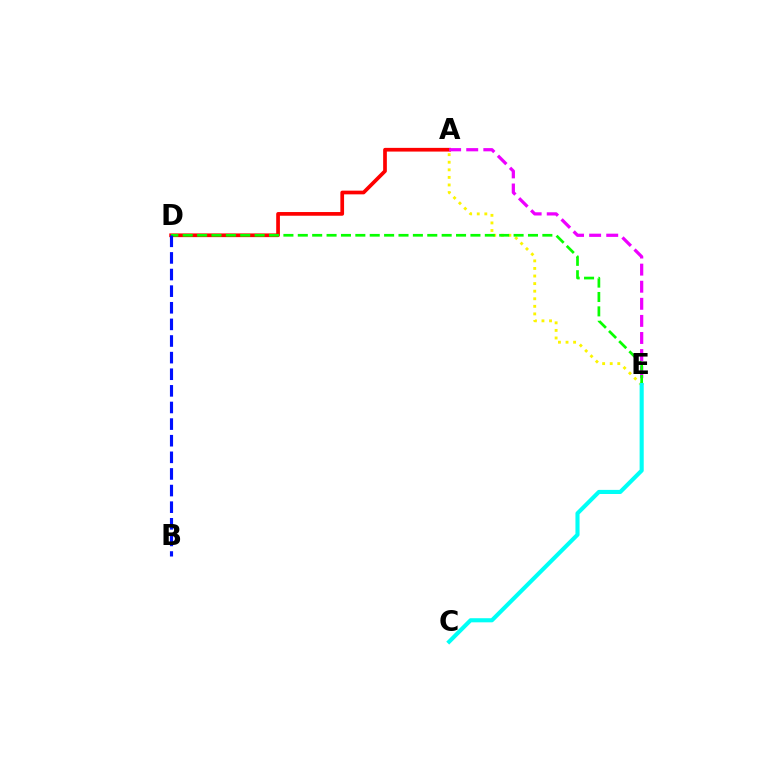{('A', 'D'): [{'color': '#ff0000', 'line_style': 'solid', 'thickness': 2.66}], ('A', 'E'): [{'color': '#ee00ff', 'line_style': 'dashed', 'thickness': 2.32}, {'color': '#fcf500', 'line_style': 'dotted', 'thickness': 2.06}], ('D', 'E'): [{'color': '#08ff00', 'line_style': 'dashed', 'thickness': 1.95}], ('C', 'E'): [{'color': '#00fff6', 'line_style': 'solid', 'thickness': 2.96}], ('B', 'D'): [{'color': '#0010ff', 'line_style': 'dashed', 'thickness': 2.26}]}